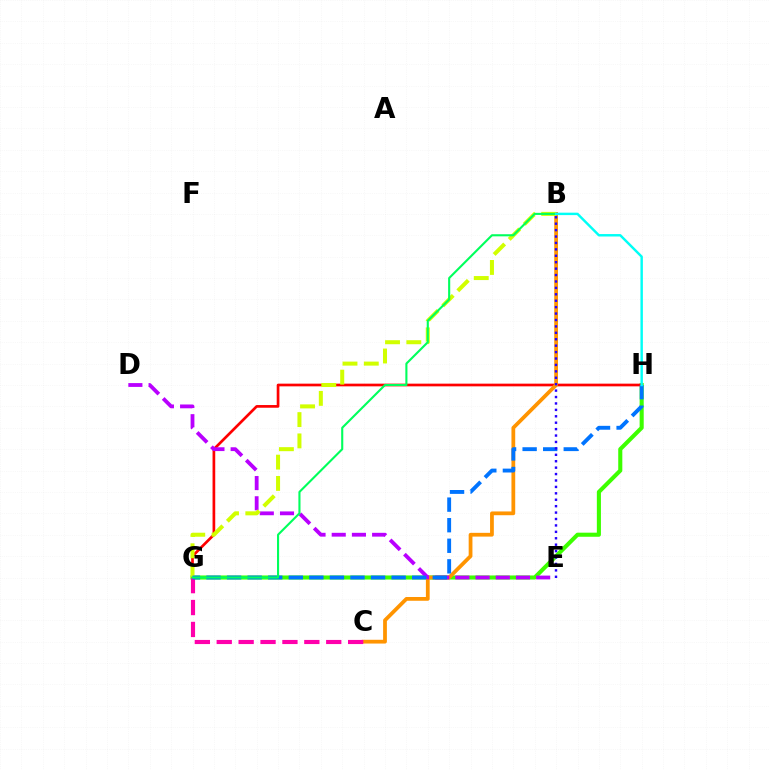{('G', 'H'): [{'color': '#3dff00', 'line_style': 'solid', 'thickness': 2.94}, {'color': '#ff0000', 'line_style': 'solid', 'thickness': 1.94}, {'color': '#0074ff', 'line_style': 'dashed', 'thickness': 2.79}], ('B', 'C'): [{'color': '#ff9400', 'line_style': 'solid', 'thickness': 2.71}], ('C', 'G'): [{'color': '#ff00ac', 'line_style': 'dashed', 'thickness': 2.98}], ('D', 'E'): [{'color': '#b900ff', 'line_style': 'dashed', 'thickness': 2.74}], ('B', 'G'): [{'color': '#d1ff00', 'line_style': 'dashed', 'thickness': 2.89}, {'color': '#00ff5c', 'line_style': 'solid', 'thickness': 1.52}], ('B', 'E'): [{'color': '#2500ff', 'line_style': 'dotted', 'thickness': 1.74}], ('B', 'H'): [{'color': '#00fff6', 'line_style': 'solid', 'thickness': 1.75}]}